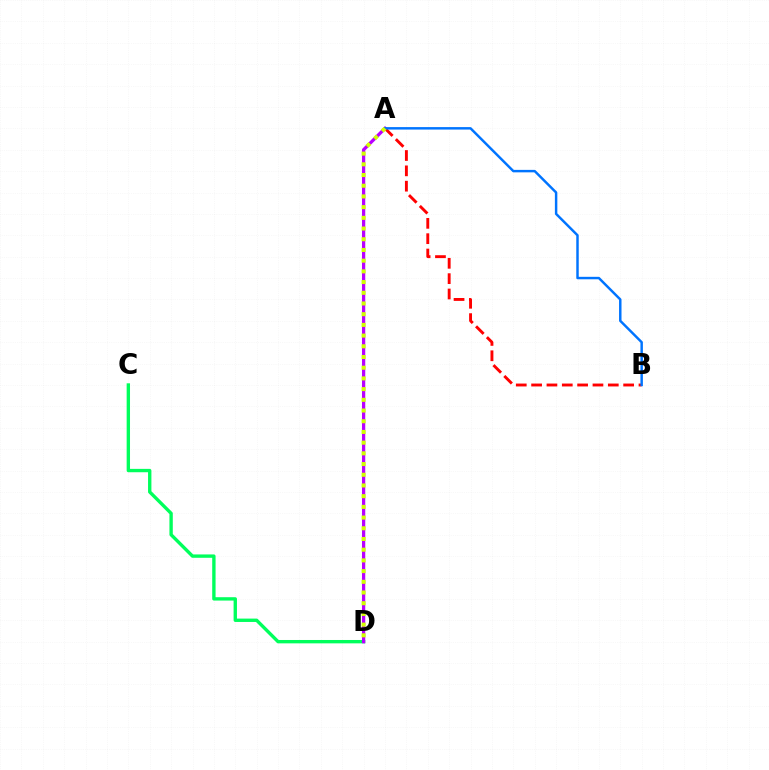{('C', 'D'): [{'color': '#00ff5c', 'line_style': 'solid', 'thickness': 2.42}], ('A', 'D'): [{'color': '#b900ff', 'line_style': 'solid', 'thickness': 2.35}, {'color': '#d1ff00', 'line_style': 'dotted', 'thickness': 2.91}], ('A', 'B'): [{'color': '#ff0000', 'line_style': 'dashed', 'thickness': 2.08}, {'color': '#0074ff', 'line_style': 'solid', 'thickness': 1.77}]}